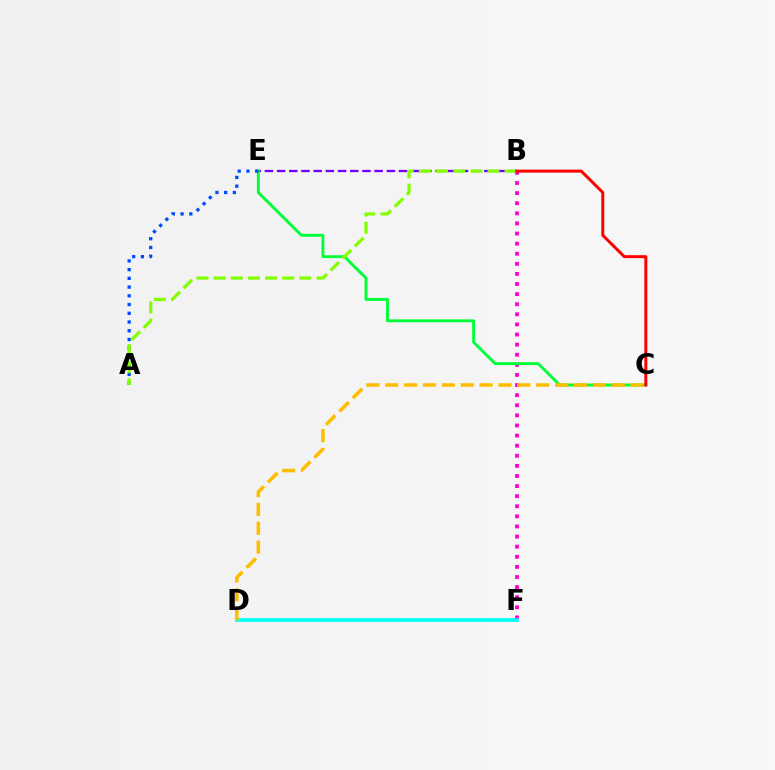{('B', 'E'): [{'color': '#7200ff', 'line_style': 'dashed', 'thickness': 1.66}], ('B', 'F'): [{'color': '#ff00cf', 'line_style': 'dotted', 'thickness': 2.74}], ('C', 'E'): [{'color': '#00ff39', 'line_style': 'solid', 'thickness': 2.09}], ('A', 'E'): [{'color': '#004bff', 'line_style': 'dotted', 'thickness': 2.37}], ('D', 'F'): [{'color': '#00fff6', 'line_style': 'solid', 'thickness': 2.62}], ('C', 'D'): [{'color': '#ffbd00', 'line_style': 'dashed', 'thickness': 2.56}], ('A', 'B'): [{'color': '#84ff00', 'line_style': 'dashed', 'thickness': 2.33}], ('B', 'C'): [{'color': '#ff0000', 'line_style': 'solid', 'thickness': 2.15}]}